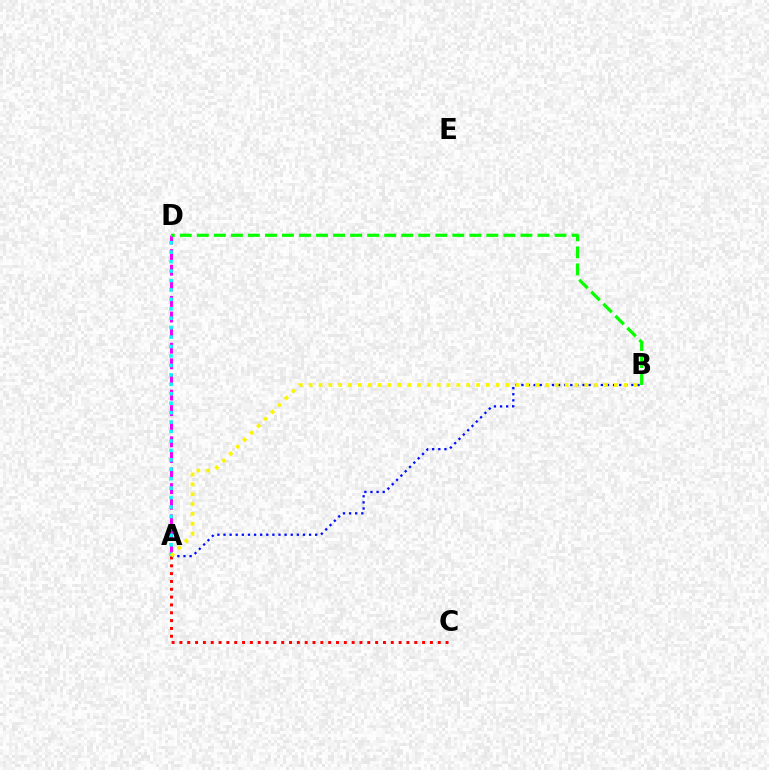{('A', 'D'): [{'color': '#ee00ff', 'line_style': 'dashed', 'thickness': 2.12}, {'color': '#00fff6', 'line_style': 'dotted', 'thickness': 2.56}], ('A', 'C'): [{'color': '#ff0000', 'line_style': 'dotted', 'thickness': 2.13}], ('A', 'B'): [{'color': '#0010ff', 'line_style': 'dotted', 'thickness': 1.66}, {'color': '#fcf500', 'line_style': 'dotted', 'thickness': 2.68}], ('B', 'D'): [{'color': '#08ff00', 'line_style': 'dashed', 'thickness': 2.31}]}